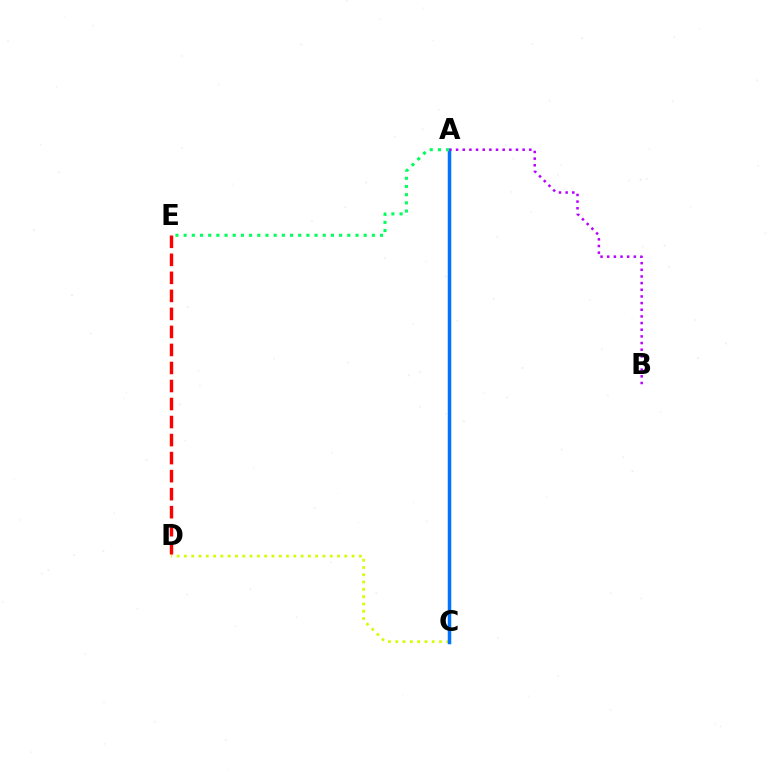{('C', 'D'): [{'color': '#d1ff00', 'line_style': 'dotted', 'thickness': 1.98}], ('A', 'C'): [{'color': '#0074ff', 'line_style': 'solid', 'thickness': 2.52}], ('A', 'B'): [{'color': '#b900ff', 'line_style': 'dotted', 'thickness': 1.81}], ('A', 'E'): [{'color': '#00ff5c', 'line_style': 'dotted', 'thickness': 2.22}], ('D', 'E'): [{'color': '#ff0000', 'line_style': 'dashed', 'thickness': 2.45}]}